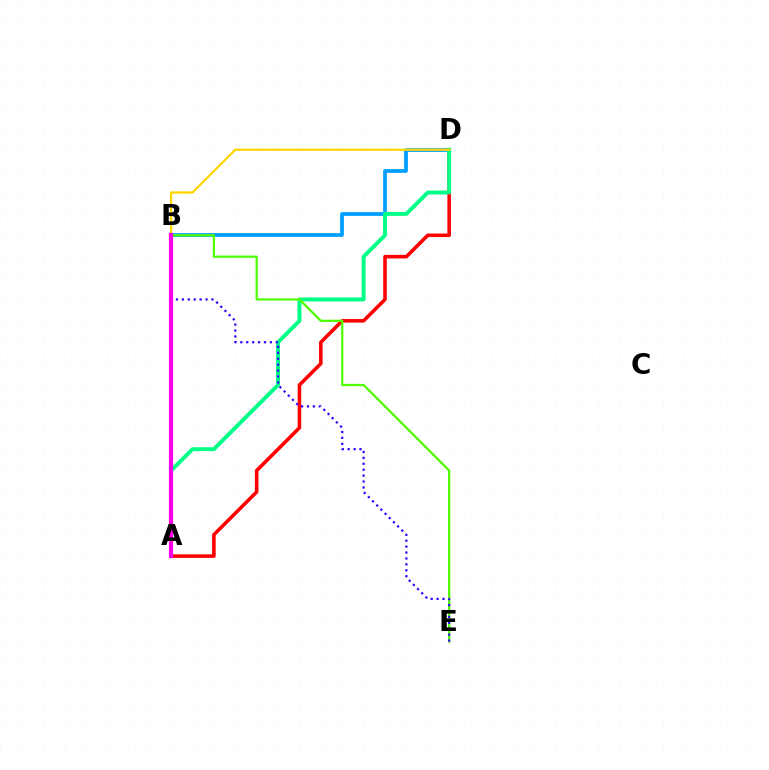{('A', 'D'): [{'color': '#ff0000', 'line_style': 'solid', 'thickness': 2.56}, {'color': '#00ff86', 'line_style': 'solid', 'thickness': 2.81}], ('B', 'D'): [{'color': '#009eff', 'line_style': 'solid', 'thickness': 2.69}, {'color': '#ffd500', 'line_style': 'solid', 'thickness': 1.62}], ('B', 'E'): [{'color': '#4fff00', 'line_style': 'solid', 'thickness': 1.61}, {'color': '#3700ff', 'line_style': 'dotted', 'thickness': 1.61}], ('A', 'B'): [{'color': '#ff00ed', 'line_style': 'solid', 'thickness': 3.0}]}